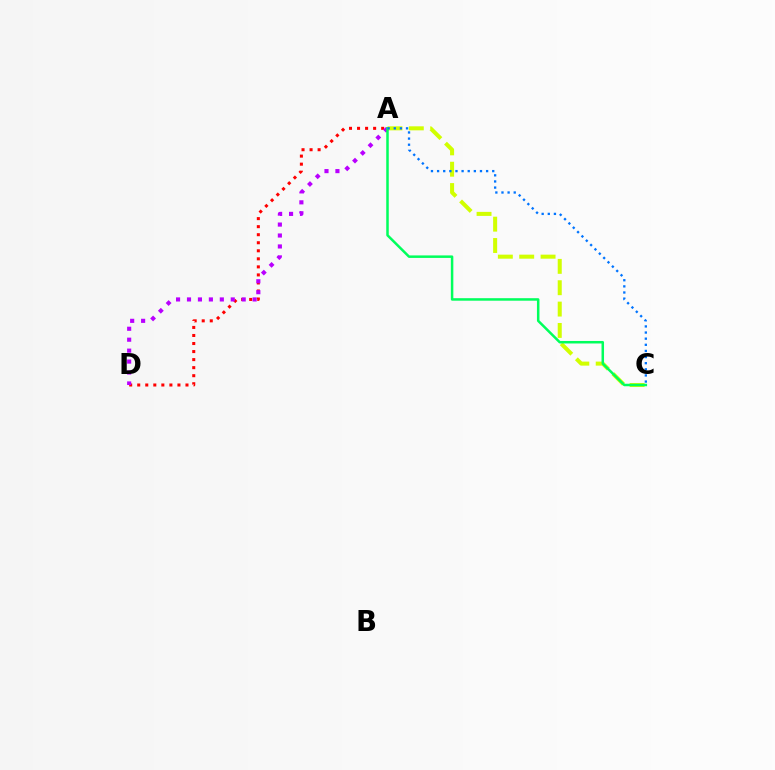{('A', 'D'): [{'color': '#ff0000', 'line_style': 'dotted', 'thickness': 2.18}, {'color': '#b900ff', 'line_style': 'dotted', 'thickness': 2.97}], ('A', 'C'): [{'color': '#d1ff00', 'line_style': 'dashed', 'thickness': 2.9}, {'color': '#00ff5c', 'line_style': 'solid', 'thickness': 1.8}, {'color': '#0074ff', 'line_style': 'dotted', 'thickness': 1.66}]}